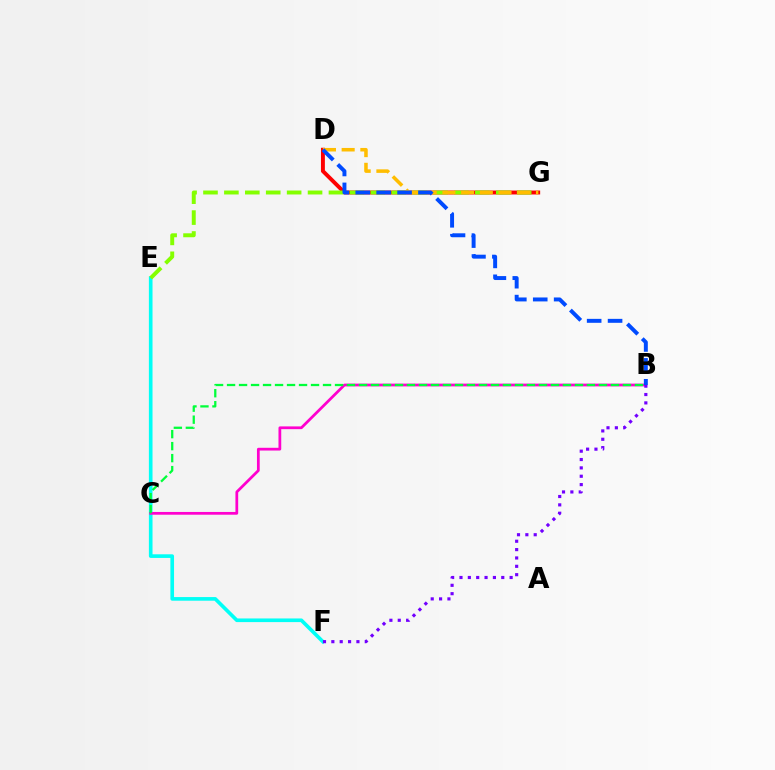{('E', 'F'): [{'color': '#00fff6', 'line_style': 'solid', 'thickness': 2.62}], ('D', 'G'): [{'color': '#ff0000', 'line_style': 'solid', 'thickness': 2.82}, {'color': '#ffbd00', 'line_style': 'dashed', 'thickness': 2.54}], ('B', 'C'): [{'color': '#ff00cf', 'line_style': 'solid', 'thickness': 1.98}, {'color': '#00ff39', 'line_style': 'dashed', 'thickness': 1.63}], ('B', 'F'): [{'color': '#7200ff', 'line_style': 'dotted', 'thickness': 2.27}], ('E', 'G'): [{'color': '#84ff00', 'line_style': 'dashed', 'thickness': 2.84}], ('B', 'D'): [{'color': '#004bff', 'line_style': 'dashed', 'thickness': 2.84}]}